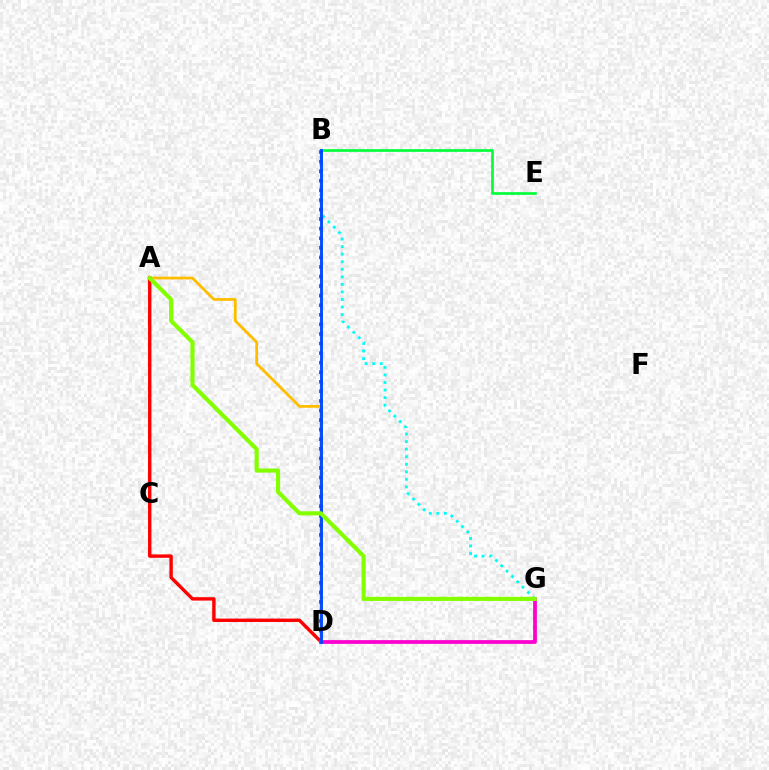{('A', 'D'): [{'color': '#ffbd00', 'line_style': 'solid', 'thickness': 1.99}, {'color': '#ff0000', 'line_style': 'solid', 'thickness': 2.44}], ('B', 'E'): [{'color': '#00ff39', 'line_style': 'solid', 'thickness': 1.92}], ('B', 'G'): [{'color': '#00fff6', 'line_style': 'dotted', 'thickness': 2.05}], ('B', 'D'): [{'color': '#7200ff', 'line_style': 'dotted', 'thickness': 2.6}, {'color': '#004bff', 'line_style': 'solid', 'thickness': 2.07}], ('D', 'G'): [{'color': '#ff00cf', 'line_style': 'solid', 'thickness': 2.71}], ('A', 'G'): [{'color': '#84ff00', 'line_style': 'solid', 'thickness': 2.98}]}